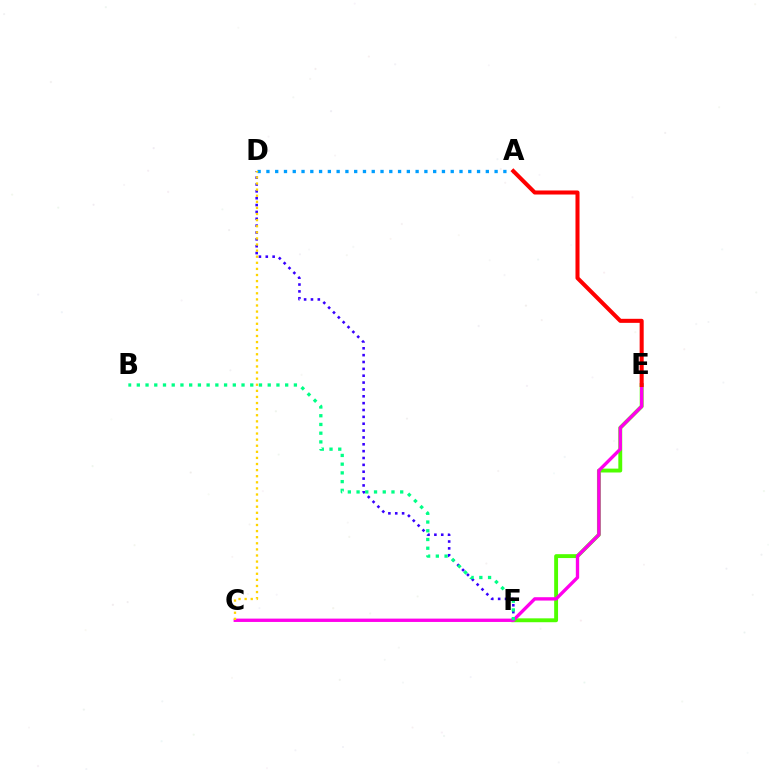{('D', 'F'): [{'color': '#3700ff', 'line_style': 'dotted', 'thickness': 1.86}], ('E', 'F'): [{'color': '#4fff00', 'line_style': 'solid', 'thickness': 2.79}], ('C', 'E'): [{'color': '#ff00ed', 'line_style': 'solid', 'thickness': 2.41}], ('A', 'D'): [{'color': '#009eff', 'line_style': 'dotted', 'thickness': 2.38}], ('C', 'D'): [{'color': '#ffd500', 'line_style': 'dotted', 'thickness': 1.66}], ('A', 'E'): [{'color': '#ff0000', 'line_style': 'solid', 'thickness': 2.91}], ('B', 'F'): [{'color': '#00ff86', 'line_style': 'dotted', 'thickness': 2.37}]}